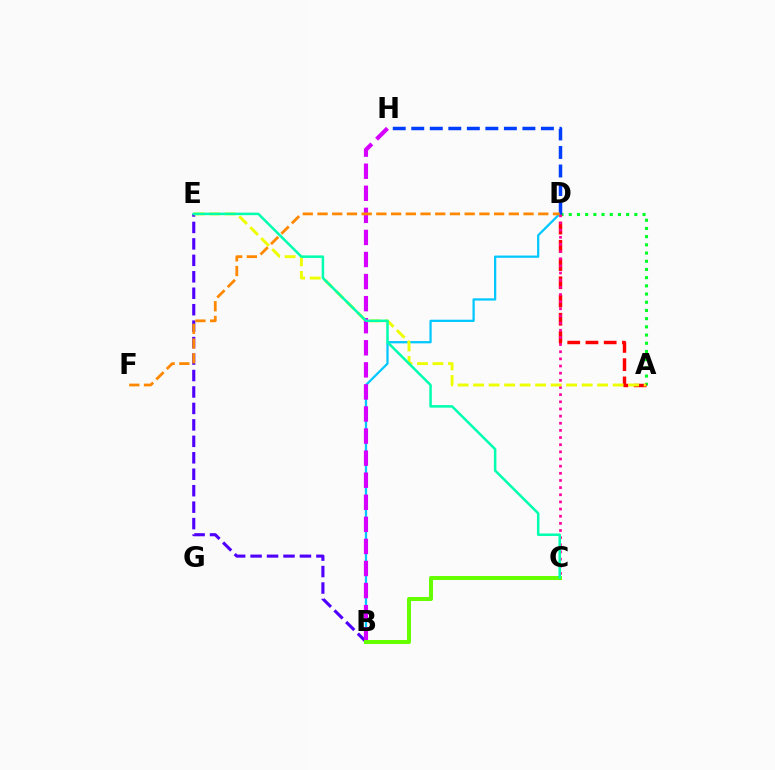{('B', 'E'): [{'color': '#4f00ff', 'line_style': 'dashed', 'thickness': 2.24}], ('A', 'D'): [{'color': '#00ff27', 'line_style': 'dotted', 'thickness': 2.23}, {'color': '#ff0000', 'line_style': 'dashed', 'thickness': 2.48}], ('B', 'D'): [{'color': '#00c7ff', 'line_style': 'solid', 'thickness': 1.62}], ('C', 'D'): [{'color': '#ff00a0', 'line_style': 'dotted', 'thickness': 1.94}], ('A', 'E'): [{'color': '#eeff00', 'line_style': 'dashed', 'thickness': 2.11}], ('B', 'H'): [{'color': '#d600ff', 'line_style': 'dashed', 'thickness': 3.0}], ('B', 'C'): [{'color': '#66ff00', 'line_style': 'solid', 'thickness': 2.9}], ('D', 'H'): [{'color': '#003fff', 'line_style': 'dashed', 'thickness': 2.52}], ('C', 'E'): [{'color': '#00ffaf', 'line_style': 'solid', 'thickness': 1.82}], ('D', 'F'): [{'color': '#ff8800', 'line_style': 'dashed', 'thickness': 2.0}]}